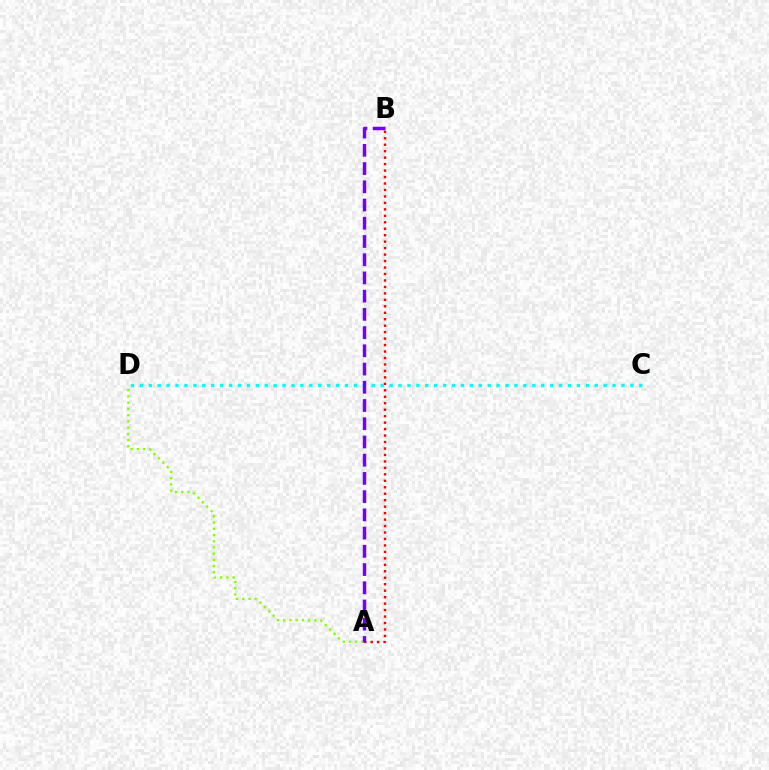{('A', 'D'): [{'color': '#84ff00', 'line_style': 'dotted', 'thickness': 1.69}], ('A', 'B'): [{'color': '#ff0000', 'line_style': 'dotted', 'thickness': 1.76}, {'color': '#7200ff', 'line_style': 'dashed', 'thickness': 2.48}], ('C', 'D'): [{'color': '#00fff6', 'line_style': 'dotted', 'thickness': 2.42}]}